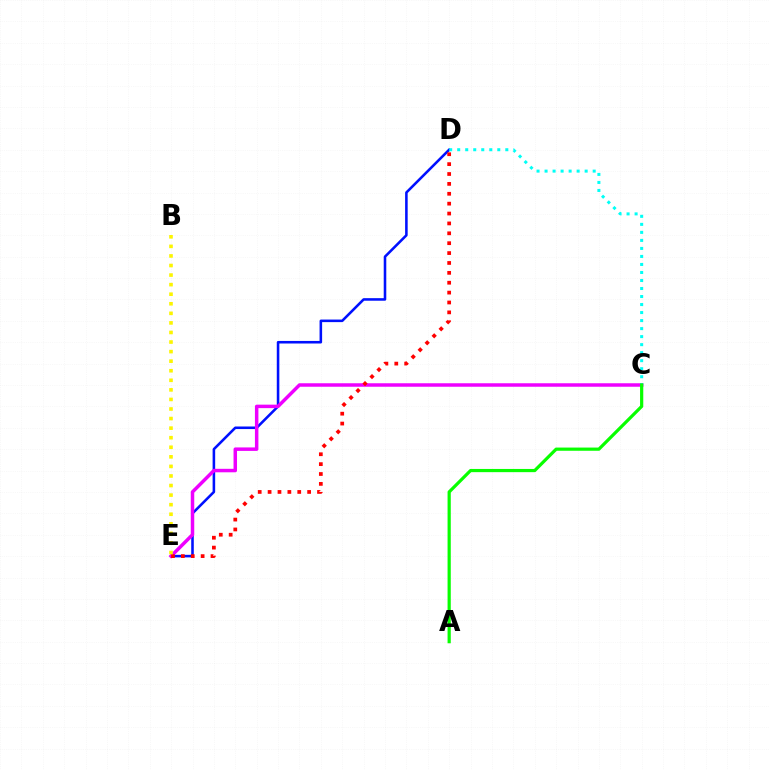{('D', 'E'): [{'color': '#0010ff', 'line_style': 'solid', 'thickness': 1.85}, {'color': '#ff0000', 'line_style': 'dotted', 'thickness': 2.69}], ('C', 'E'): [{'color': '#ee00ff', 'line_style': 'solid', 'thickness': 2.51}], ('C', 'D'): [{'color': '#00fff6', 'line_style': 'dotted', 'thickness': 2.18}], ('A', 'C'): [{'color': '#08ff00', 'line_style': 'solid', 'thickness': 2.31}], ('B', 'E'): [{'color': '#fcf500', 'line_style': 'dotted', 'thickness': 2.6}]}